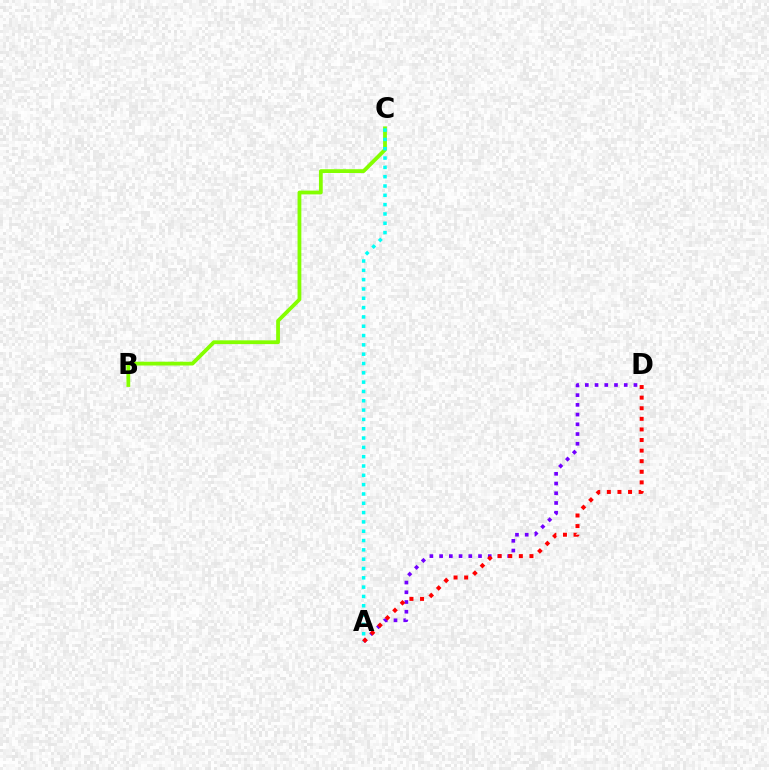{('A', 'D'): [{'color': '#7200ff', 'line_style': 'dotted', 'thickness': 2.64}, {'color': '#ff0000', 'line_style': 'dotted', 'thickness': 2.88}], ('B', 'C'): [{'color': '#84ff00', 'line_style': 'solid', 'thickness': 2.73}], ('A', 'C'): [{'color': '#00fff6', 'line_style': 'dotted', 'thickness': 2.53}]}